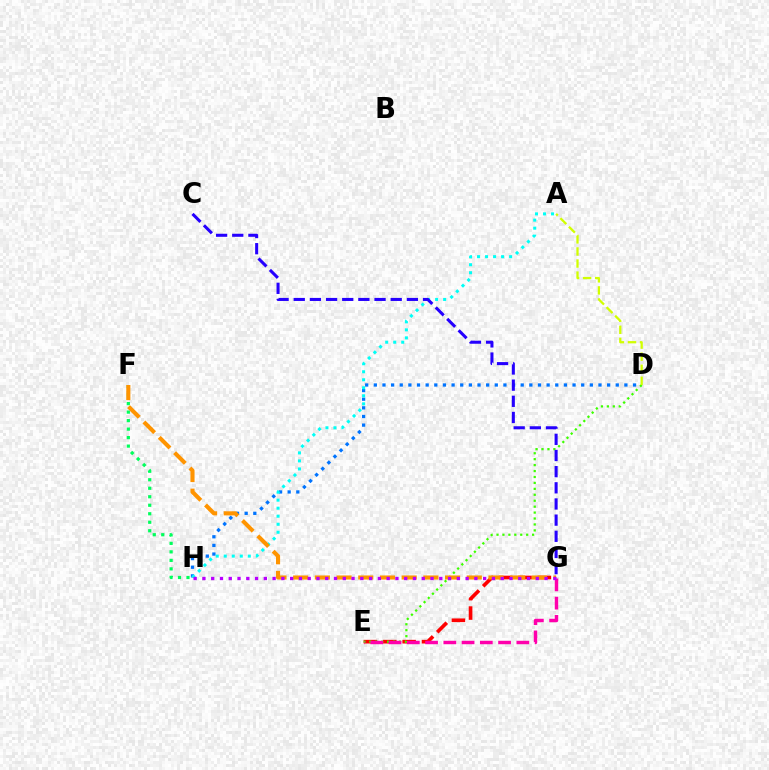{('D', 'H'): [{'color': '#0074ff', 'line_style': 'dotted', 'thickness': 2.35}], ('E', 'G'): [{'color': '#ff0000', 'line_style': 'dashed', 'thickness': 2.63}, {'color': '#ff00ac', 'line_style': 'dashed', 'thickness': 2.48}], ('F', 'H'): [{'color': '#00ff5c', 'line_style': 'dotted', 'thickness': 2.31}], ('D', 'E'): [{'color': '#3dff00', 'line_style': 'dotted', 'thickness': 1.61}], ('A', 'H'): [{'color': '#00fff6', 'line_style': 'dotted', 'thickness': 2.18}], ('A', 'D'): [{'color': '#d1ff00', 'line_style': 'dashed', 'thickness': 1.64}], ('F', 'G'): [{'color': '#ff9400', 'line_style': 'dashed', 'thickness': 2.95}], ('G', 'H'): [{'color': '#b900ff', 'line_style': 'dotted', 'thickness': 2.38}], ('C', 'G'): [{'color': '#2500ff', 'line_style': 'dashed', 'thickness': 2.2}]}